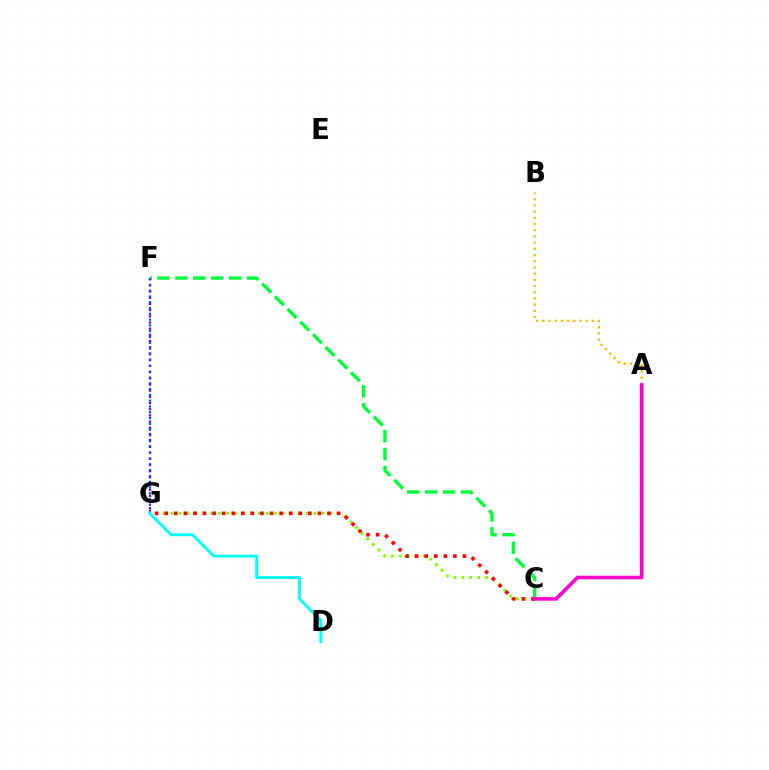{('C', 'G'): [{'color': '#84ff00', 'line_style': 'dotted', 'thickness': 2.15}, {'color': '#ff0000', 'line_style': 'dotted', 'thickness': 2.6}], ('A', 'B'): [{'color': '#ffbd00', 'line_style': 'dotted', 'thickness': 1.68}], ('C', 'F'): [{'color': '#00ff39', 'line_style': 'dashed', 'thickness': 2.43}], ('F', 'G'): [{'color': '#7200ff', 'line_style': 'dotted', 'thickness': 1.68}, {'color': '#004bff', 'line_style': 'dotted', 'thickness': 1.57}], ('D', 'G'): [{'color': '#00fff6', 'line_style': 'solid', 'thickness': 2.06}], ('A', 'C'): [{'color': '#ff00cf', 'line_style': 'solid', 'thickness': 2.59}]}